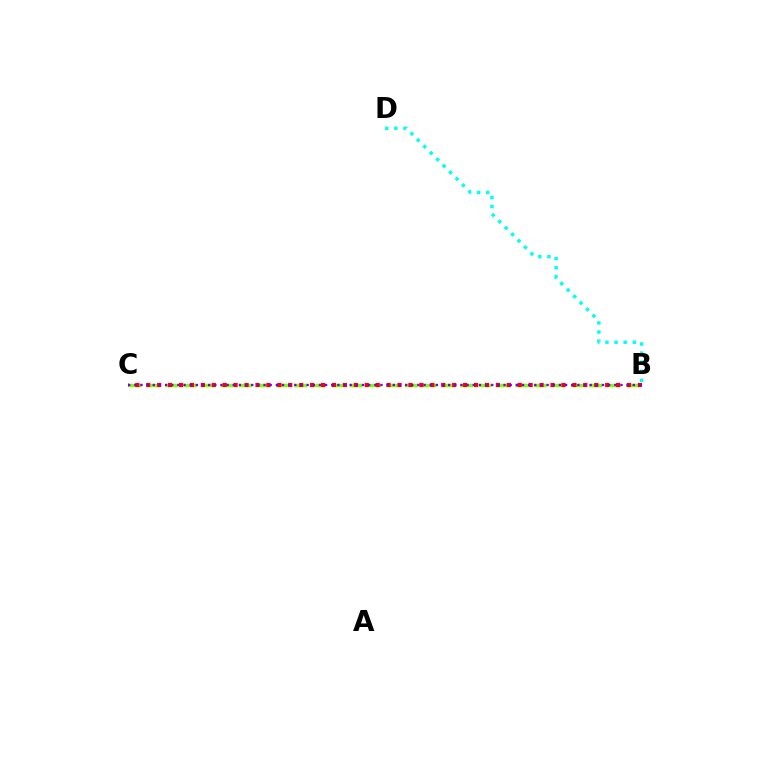{('B', 'C'): [{'color': '#84ff00', 'line_style': 'dashed', 'thickness': 2.5}, {'color': '#ff0000', 'line_style': 'dotted', 'thickness': 2.97}, {'color': '#7200ff', 'line_style': 'dotted', 'thickness': 1.67}], ('B', 'D'): [{'color': '#00fff6', 'line_style': 'dotted', 'thickness': 2.48}]}